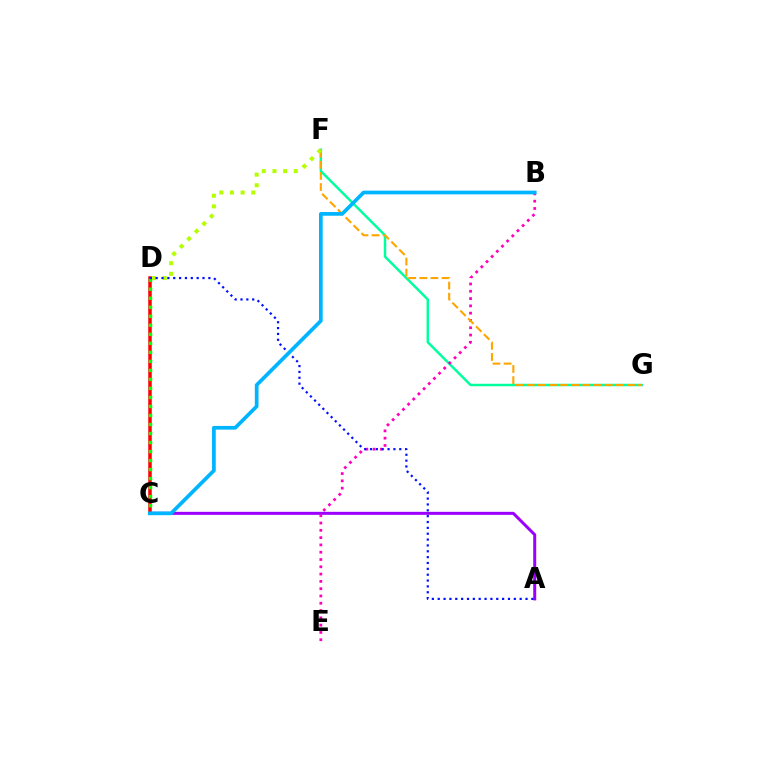{('A', 'C'): [{'color': '#9b00ff', 'line_style': 'solid', 'thickness': 2.16}], ('C', 'D'): [{'color': '#ff0000', 'line_style': 'solid', 'thickness': 2.52}, {'color': '#08ff00', 'line_style': 'dotted', 'thickness': 2.45}], ('F', 'G'): [{'color': '#00ff9d', 'line_style': 'solid', 'thickness': 1.78}, {'color': '#ffa500', 'line_style': 'dashed', 'thickness': 1.51}], ('B', 'E'): [{'color': '#ff00bd', 'line_style': 'dotted', 'thickness': 1.98}], ('D', 'F'): [{'color': '#b3ff00', 'line_style': 'dotted', 'thickness': 2.89}], ('A', 'D'): [{'color': '#0010ff', 'line_style': 'dotted', 'thickness': 1.59}], ('B', 'C'): [{'color': '#00b5ff', 'line_style': 'solid', 'thickness': 2.67}]}